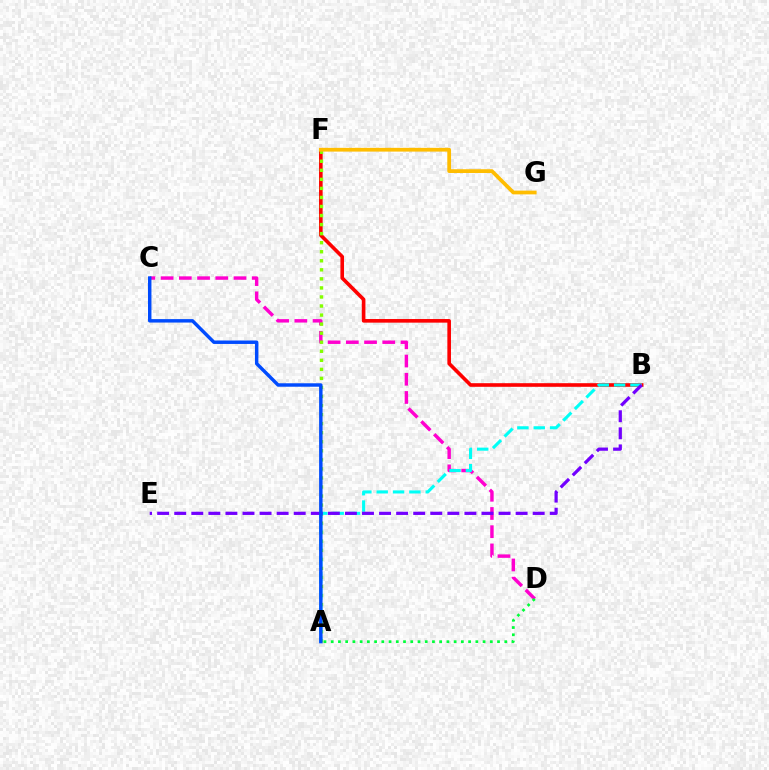{('C', 'D'): [{'color': '#ff00cf', 'line_style': 'dashed', 'thickness': 2.47}], ('B', 'F'): [{'color': '#ff0000', 'line_style': 'solid', 'thickness': 2.6}], ('A', 'F'): [{'color': '#84ff00', 'line_style': 'dotted', 'thickness': 2.46}], ('A', 'D'): [{'color': '#00ff39', 'line_style': 'dotted', 'thickness': 1.96}], ('A', 'B'): [{'color': '#00fff6', 'line_style': 'dashed', 'thickness': 2.22}], ('B', 'E'): [{'color': '#7200ff', 'line_style': 'dashed', 'thickness': 2.32}], ('F', 'G'): [{'color': '#ffbd00', 'line_style': 'solid', 'thickness': 2.7}], ('A', 'C'): [{'color': '#004bff', 'line_style': 'solid', 'thickness': 2.48}]}